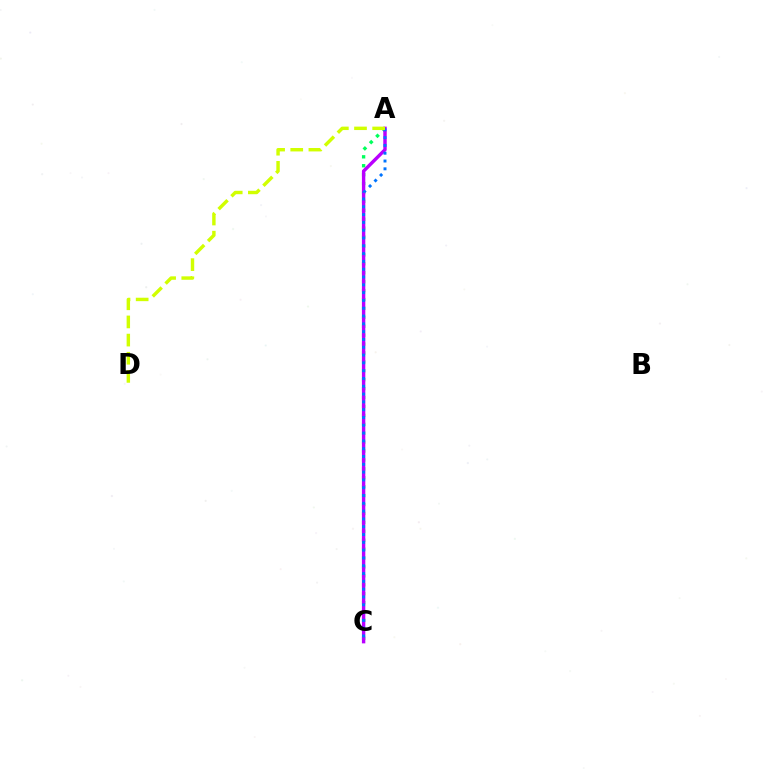{('A', 'C'): [{'color': '#00ff5c', 'line_style': 'dotted', 'thickness': 2.42}, {'color': '#ff0000', 'line_style': 'dashed', 'thickness': 1.53}, {'color': '#b900ff', 'line_style': 'solid', 'thickness': 2.44}, {'color': '#0074ff', 'line_style': 'dotted', 'thickness': 2.12}], ('A', 'D'): [{'color': '#d1ff00', 'line_style': 'dashed', 'thickness': 2.47}]}